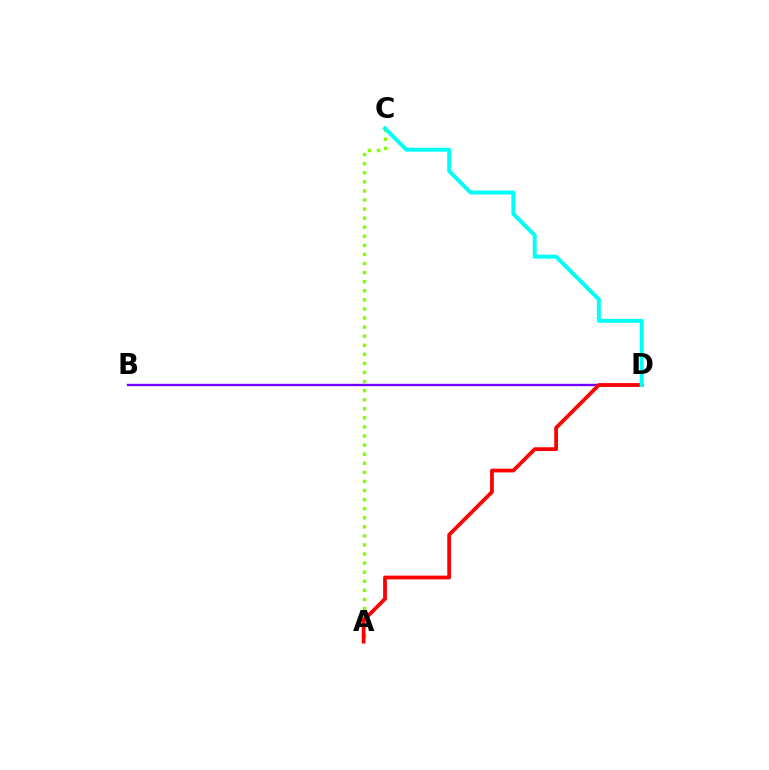{('A', 'C'): [{'color': '#84ff00', 'line_style': 'dotted', 'thickness': 2.47}], ('B', 'D'): [{'color': '#7200ff', 'line_style': 'solid', 'thickness': 1.7}], ('A', 'D'): [{'color': '#ff0000', 'line_style': 'solid', 'thickness': 2.71}], ('C', 'D'): [{'color': '#00fff6', 'line_style': 'solid', 'thickness': 2.83}]}